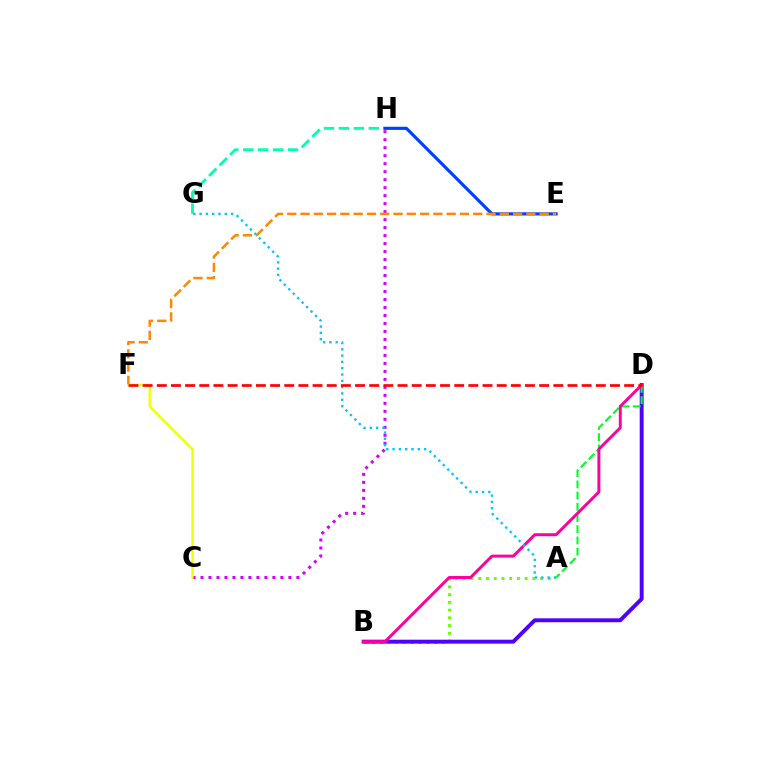{('A', 'B'): [{'color': '#66ff00', 'line_style': 'dotted', 'thickness': 2.1}], ('G', 'H'): [{'color': '#00ffaf', 'line_style': 'dashed', 'thickness': 2.03}], ('B', 'D'): [{'color': '#4f00ff', 'line_style': 'solid', 'thickness': 2.82}, {'color': '#ff00a0', 'line_style': 'solid', 'thickness': 2.13}], ('A', 'D'): [{'color': '#00ff27', 'line_style': 'dashed', 'thickness': 1.52}], ('E', 'H'): [{'color': '#003fff', 'line_style': 'solid', 'thickness': 2.25}], ('C', 'H'): [{'color': '#d600ff', 'line_style': 'dotted', 'thickness': 2.17}], ('E', 'F'): [{'color': '#ff8800', 'line_style': 'dashed', 'thickness': 1.8}], ('A', 'G'): [{'color': '#00c7ff', 'line_style': 'dotted', 'thickness': 1.71}], ('C', 'F'): [{'color': '#eeff00', 'line_style': 'solid', 'thickness': 1.67}], ('D', 'F'): [{'color': '#ff0000', 'line_style': 'dashed', 'thickness': 1.92}]}